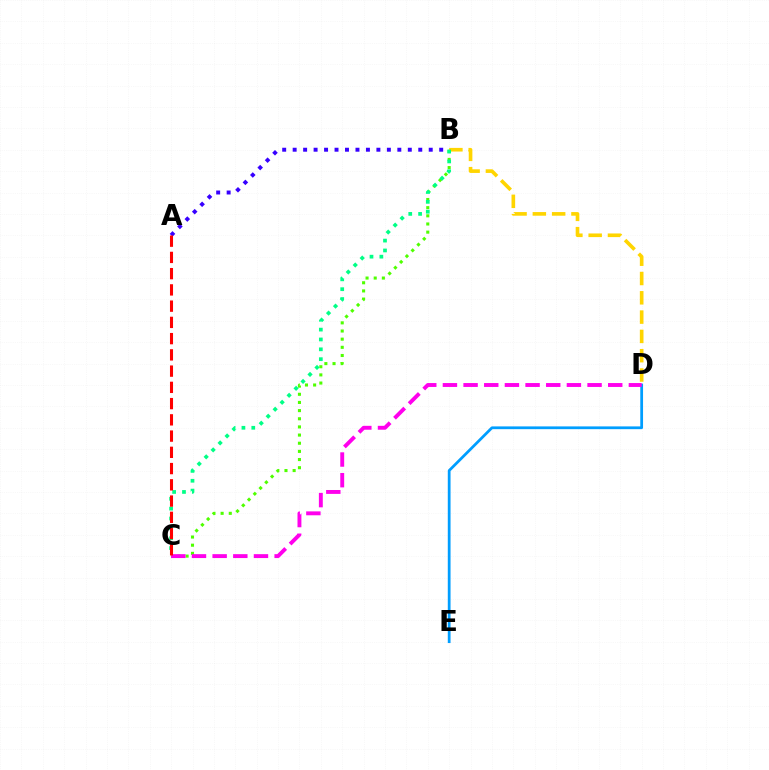{('B', 'D'): [{'color': '#ffd500', 'line_style': 'dashed', 'thickness': 2.62}], ('B', 'C'): [{'color': '#4fff00', 'line_style': 'dotted', 'thickness': 2.22}, {'color': '#00ff86', 'line_style': 'dotted', 'thickness': 2.68}], ('D', 'E'): [{'color': '#009eff', 'line_style': 'solid', 'thickness': 1.99}], ('A', 'B'): [{'color': '#3700ff', 'line_style': 'dotted', 'thickness': 2.84}], ('C', 'D'): [{'color': '#ff00ed', 'line_style': 'dashed', 'thickness': 2.81}], ('A', 'C'): [{'color': '#ff0000', 'line_style': 'dashed', 'thickness': 2.21}]}